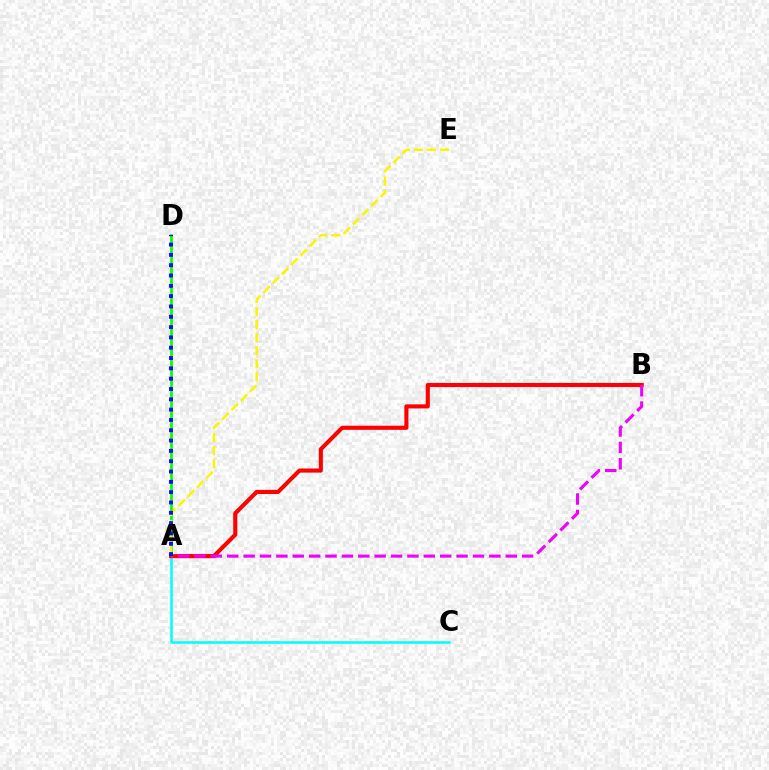{('A', 'C'): [{'color': '#00fff6', 'line_style': 'solid', 'thickness': 1.81}], ('A', 'D'): [{'color': '#08ff00', 'line_style': 'solid', 'thickness': 1.94}, {'color': '#0010ff', 'line_style': 'dotted', 'thickness': 2.8}], ('A', 'E'): [{'color': '#fcf500', 'line_style': 'dashed', 'thickness': 1.78}], ('A', 'B'): [{'color': '#ff0000', 'line_style': 'solid', 'thickness': 2.96}, {'color': '#ee00ff', 'line_style': 'dashed', 'thickness': 2.23}]}